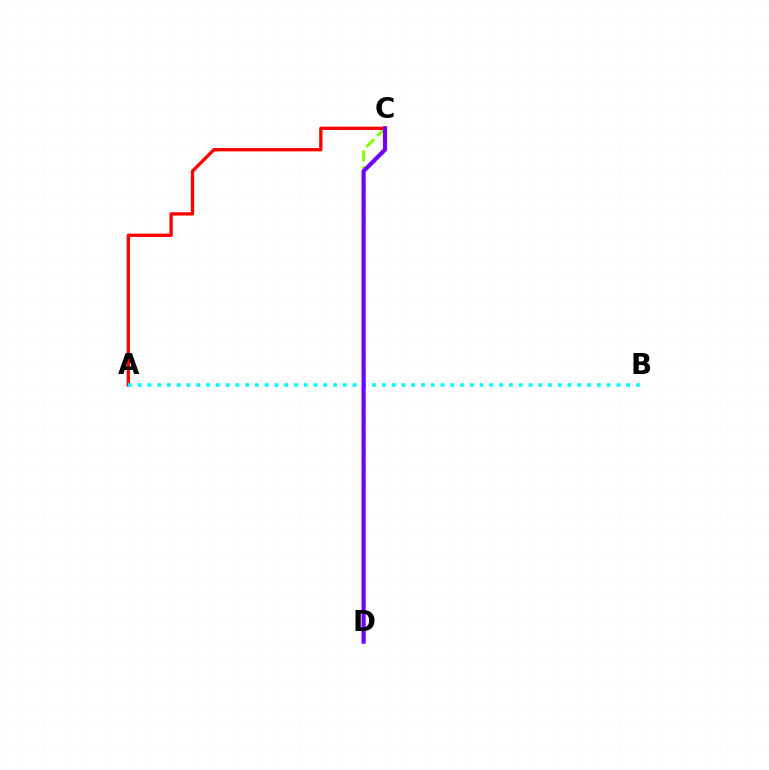{('C', 'D'): [{'color': '#84ff00', 'line_style': 'dashed', 'thickness': 2.11}, {'color': '#7200ff', 'line_style': 'solid', 'thickness': 2.99}], ('A', 'C'): [{'color': '#ff0000', 'line_style': 'solid', 'thickness': 2.38}], ('A', 'B'): [{'color': '#00fff6', 'line_style': 'dotted', 'thickness': 2.65}]}